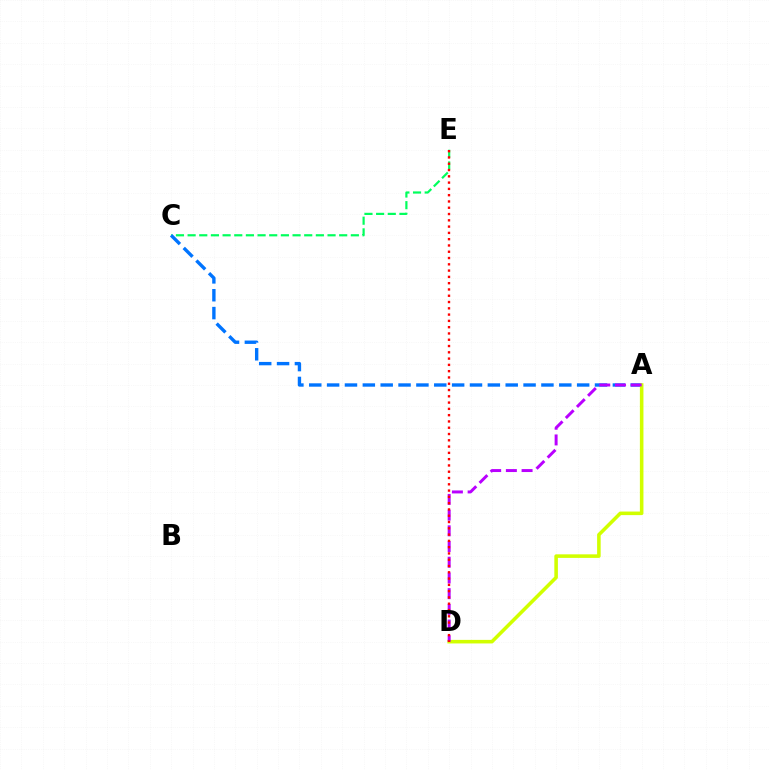{('C', 'E'): [{'color': '#00ff5c', 'line_style': 'dashed', 'thickness': 1.58}], ('A', 'C'): [{'color': '#0074ff', 'line_style': 'dashed', 'thickness': 2.43}], ('A', 'D'): [{'color': '#d1ff00', 'line_style': 'solid', 'thickness': 2.56}, {'color': '#b900ff', 'line_style': 'dashed', 'thickness': 2.13}], ('D', 'E'): [{'color': '#ff0000', 'line_style': 'dotted', 'thickness': 1.71}]}